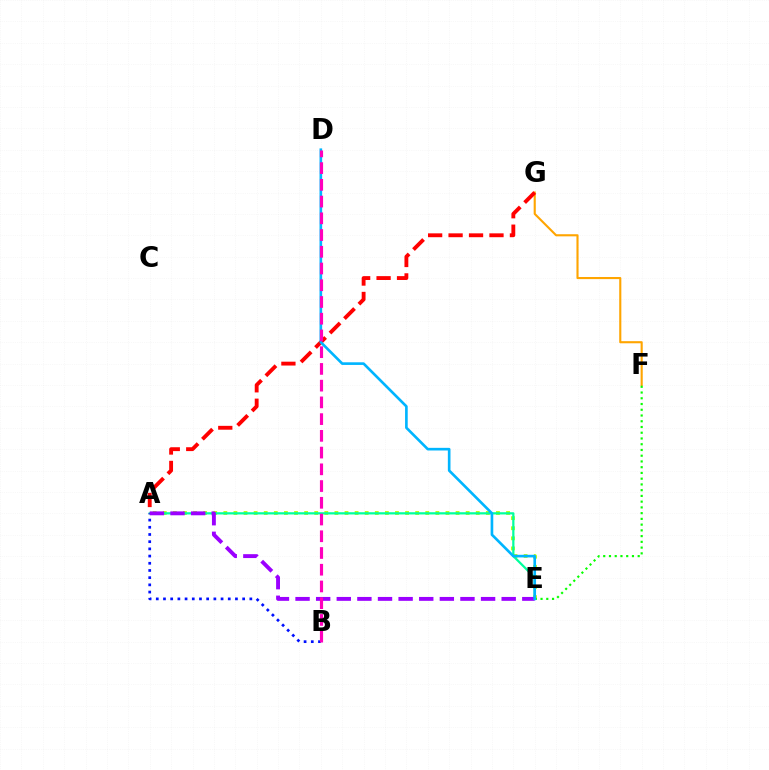{('A', 'E'): [{'color': '#b3ff00', 'line_style': 'dotted', 'thickness': 2.74}, {'color': '#00ff9d', 'line_style': 'solid', 'thickness': 1.61}, {'color': '#9b00ff', 'line_style': 'dashed', 'thickness': 2.8}], ('F', 'G'): [{'color': '#ffa500', 'line_style': 'solid', 'thickness': 1.53}], ('E', 'F'): [{'color': '#08ff00', 'line_style': 'dotted', 'thickness': 1.56}], ('A', 'B'): [{'color': '#0010ff', 'line_style': 'dotted', 'thickness': 1.96}], ('A', 'G'): [{'color': '#ff0000', 'line_style': 'dashed', 'thickness': 2.78}], ('D', 'E'): [{'color': '#00b5ff', 'line_style': 'solid', 'thickness': 1.91}], ('B', 'D'): [{'color': '#ff00bd', 'line_style': 'dashed', 'thickness': 2.27}]}